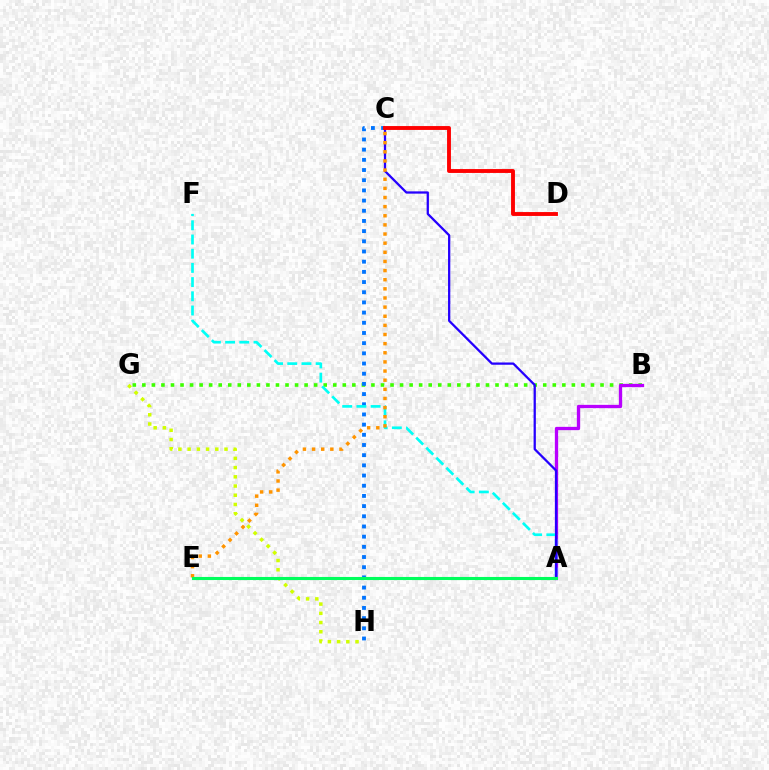{('B', 'G'): [{'color': '#3dff00', 'line_style': 'dotted', 'thickness': 2.59}], ('A', 'B'): [{'color': '#b900ff', 'line_style': 'solid', 'thickness': 2.37}], ('C', 'H'): [{'color': '#0074ff', 'line_style': 'dotted', 'thickness': 2.77}], ('A', 'F'): [{'color': '#00fff6', 'line_style': 'dashed', 'thickness': 1.93}], ('A', 'E'): [{'color': '#ff00ac', 'line_style': 'dotted', 'thickness': 1.8}, {'color': '#00ff5c', 'line_style': 'solid', 'thickness': 2.23}], ('A', 'C'): [{'color': '#2500ff', 'line_style': 'solid', 'thickness': 1.64}], ('G', 'H'): [{'color': '#d1ff00', 'line_style': 'dotted', 'thickness': 2.51}], ('C', 'D'): [{'color': '#ff0000', 'line_style': 'solid', 'thickness': 2.8}], ('C', 'E'): [{'color': '#ff9400', 'line_style': 'dotted', 'thickness': 2.48}]}